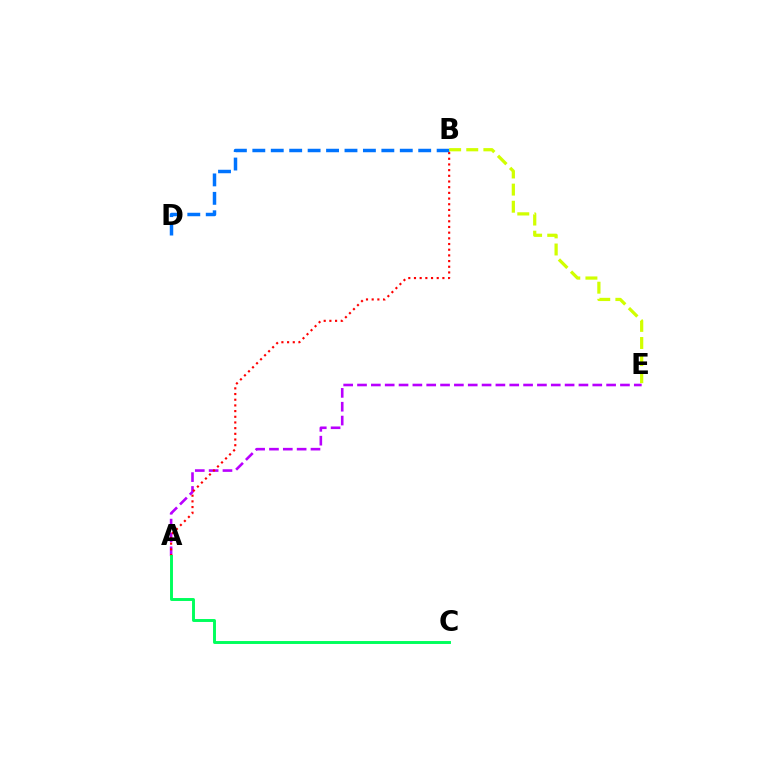{('A', 'E'): [{'color': '#b900ff', 'line_style': 'dashed', 'thickness': 1.88}], ('A', 'B'): [{'color': '#ff0000', 'line_style': 'dotted', 'thickness': 1.54}], ('A', 'C'): [{'color': '#00ff5c', 'line_style': 'solid', 'thickness': 2.11}], ('B', 'D'): [{'color': '#0074ff', 'line_style': 'dashed', 'thickness': 2.5}], ('B', 'E'): [{'color': '#d1ff00', 'line_style': 'dashed', 'thickness': 2.32}]}